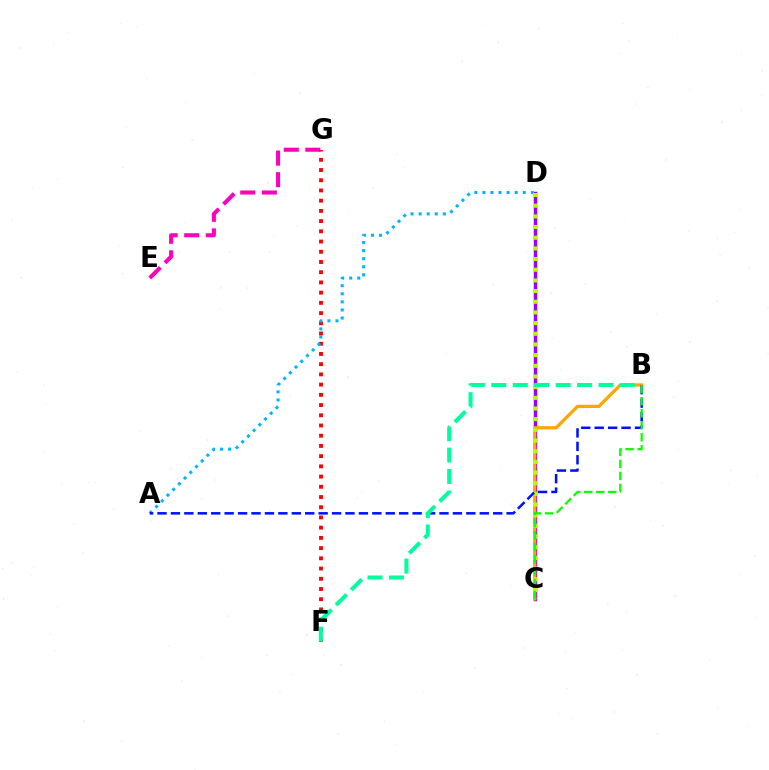{('E', 'G'): [{'color': '#ff00bd', 'line_style': 'dashed', 'thickness': 2.93}], ('F', 'G'): [{'color': '#ff0000', 'line_style': 'dotted', 'thickness': 2.78}], ('C', 'D'): [{'color': '#9b00ff', 'line_style': 'solid', 'thickness': 2.5}, {'color': '#b3ff00', 'line_style': 'dotted', 'thickness': 2.9}], ('B', 'C'): [{'color': '#ffa500', 'line_style': 'solid', 'thickness': 2.33}, {'color': '#08ff00', 'line_style': 'dashed', 'thickness': 1.63}], ('A', 'D'): [{'color': '#00b5ff', 'line_style': 'dotted', 'thickness': 2.19}], ('A', 'B'): [{'color': '#0010ff', 'line_style': 'dashed', 'thickness': 1.82}], ('B', 'F'): [{'color': '#00ff9d', 'line_style': 'dashed', 'thickness': 2.91}]}